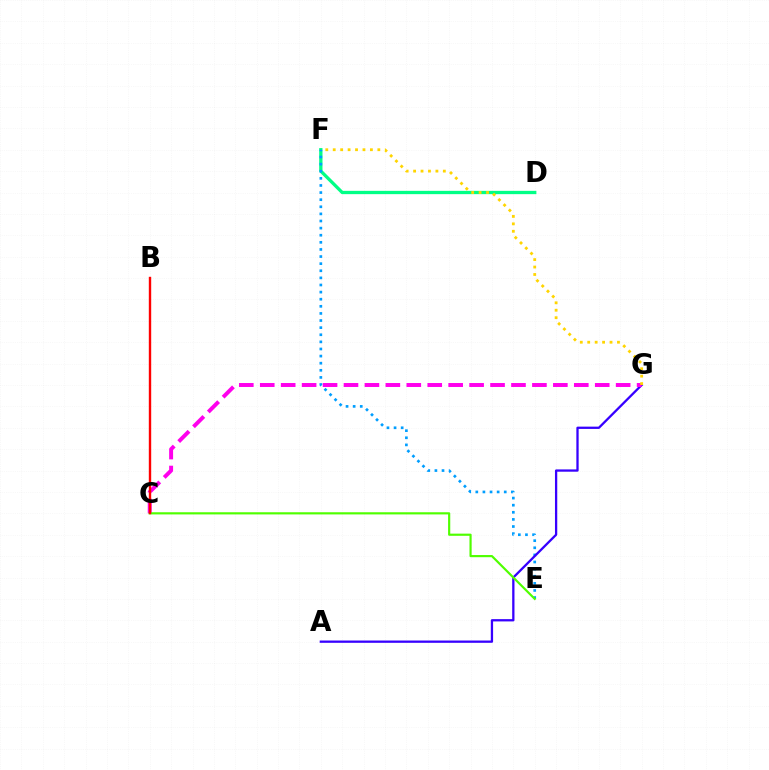{('D', 'F'): [{'color': '#00ff86', 'line_style': 'solid', 'thickness': 2.37}], ('E', 'F'): [{'color': '#009eff', 'line_style': 'dotted', 'thickness': 1.93}], ('A', 'G'): [{'color': '#3700ff', 'line_style': 'solid', 'thickness': 1.65}], ('C', 'G'): [{'color': '#ff00ed', 'line_style': 'dashed', 'thickness': 2.84}], ('C', 'E'): [{'color': '#4fff00', 'line_style': 'solid', 'thickness': 1.56}], ('F', 'G'): [{'color': '#ffd500', 'line_style': 'dotted', 'thickness': 2.02}], ('B', 'C'): [{'color': '#ff0000', 'line_style': 'solid', 'thickness': 1.72}]}